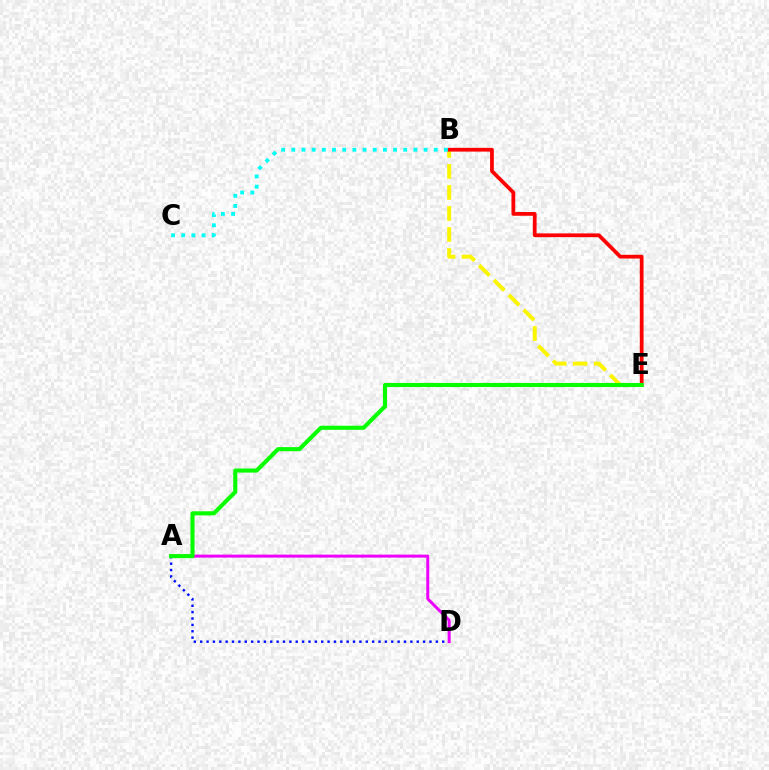{('A', 'D'): [{'color': '#0010ff', 'line_style': 'dotted', 'thickness': 1.73}, {'color': '#ee00ff', 'line_style': 'solid', 'thickness': 2.16}], ('B', 'E'): [{'color': '#fcf500', 'line_style': 'dashed', 'thickness': 2.85}, {'color': '#ff0000', 'line_style': 'solid', 'thickness': 2.7}], ('B', 'C'): [{'color': '#00fff6', 'line_style': 'dotted', 'thickness': 2.76}], ('A', 'E'): [{'color': '#08ff00', 'line_style': 'solid', 'thickness': 2.95}]}